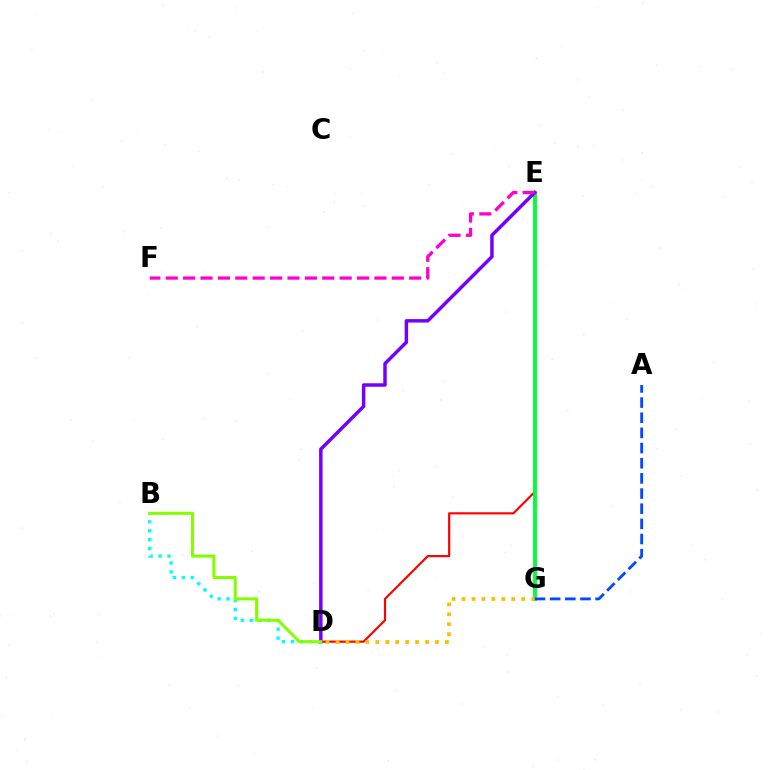{('B', 'D'): [{'color': '#00fff6', 'line_style': 'dotted', 'thickness': 2.43}, {'color': '#84ff00', 'line_style': 'solid', 'thickness': 2.19}], ('D', 'E'): [{'color': '#ff0000', 'line_style': 'solid', 'thickness': 1.57}, {'color': '#7200ff', 'line_style': 'solid', 'thickness': 2.5}], ('E', 'G'): [{'color': '#00ff39', 'line_style': 'solid', 'thickness': 2.8}], ('E', 'F'): [{'color': '#ff00cf', 'line_style': 'dashed', 'thickness': 2.36}], ('D', 'G'): [{'color': '#ffbd00', 'line_style': 'dotted', 'thickness': 2.7}], ('A', 'G'): [{'color': '#004bff', 'line_style': 'dashed', 'thickness': 2.06}]}